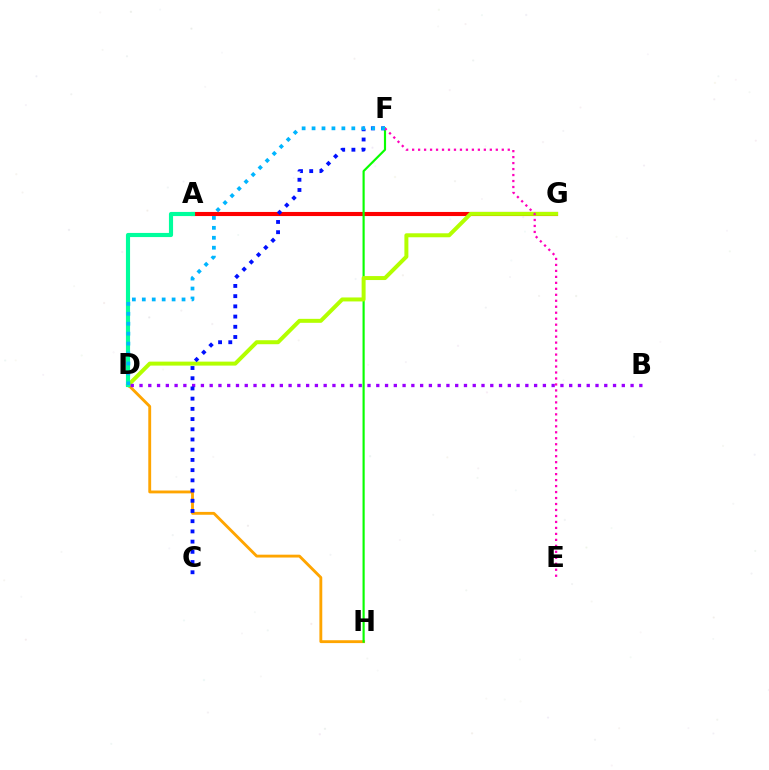{('A', 'G'): [{'color': '#ff0000', 'line_style': 'solid', 'thickness': 2.96}], ('D', 'H'): [{'color': '#ffa500', 'line_style': 'solid', 'thickness': 2.06}], ('F', 'H'): [{'color': '#08ff00', 'line_style': 'solid', 'thickness': 1.55}], ('D', 'G'): [{'color': '#b3ff00', 'line_style': 'solid', 'thickness': 2.86}], ('B', 'D'): [{'color': '#9b00ff', 'line_style': 'dotted', 'thickness': 2.38}], ('A', 'D'): [{'color': '#00ff9d', 'line_style': 'solid', 'thickness': 2.98}], ('E', 'F'): [{'color': '#ff00bd', 'line_style': 'dotted', 'thickness': 1.62}], ('C', 'F'): [{'color': '#0010ff', 'line_style': 'dotted', 'thickness': 2.77}], ('D', 'F'): [{'color': '#00b5ff', 'line_style': 'dotted', 'thickness': 2.7}]}